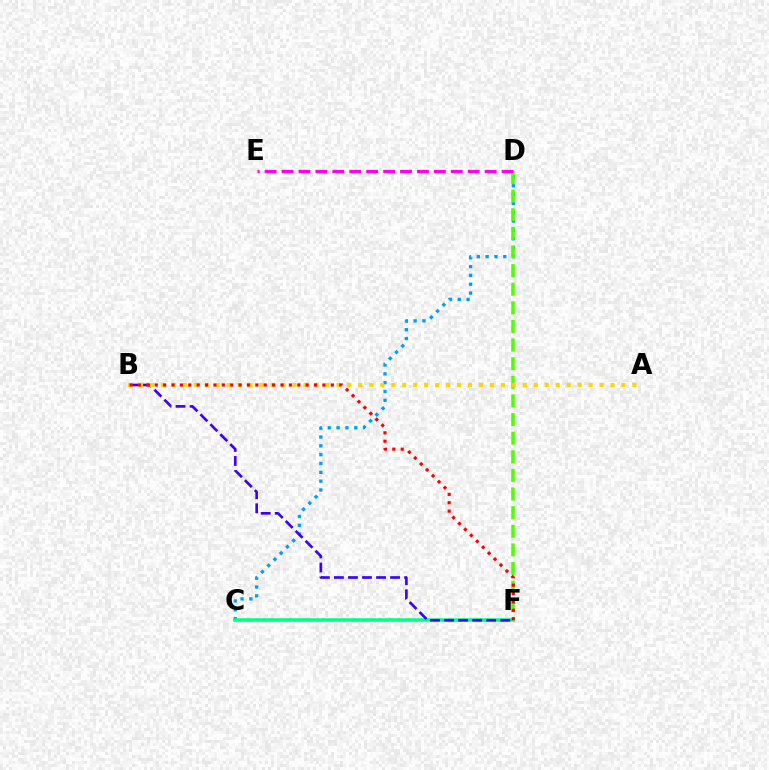{('C', 'D'): [{'color': '#009eff', 'line_style': 'dotted', 'thickness': 2.4}], ('C', 'F'): [{'color': '#00ff86', 'line_style': 'solid', 'thickness': 2.57}], ('D', 'F'): [{'color': '#4fff00', 'line_style': 'dashed', 'thickness': 2.53}], ('B', 'F'): [{'color': '#3700ff', 'line_style': 'dashed', 'thickness': 1.91}, {'color': '#ff0000', 'line_style': 'dotted', 'thickness': 2.28}], ('A', 'B'): [{'color': '#ffd500', 'line_style': 'dotted', 'thickness': 2.98}], ('D', 'E'): [{'color': '#ff00ed', 'line_style': 'dashed', 'thickness': 2.3}]}